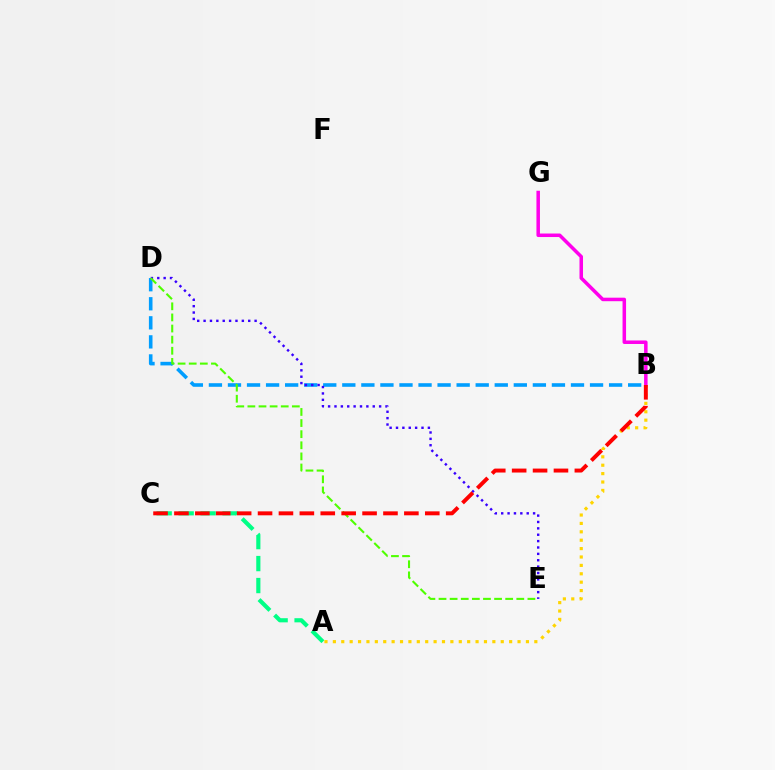{('A', 'C'): [{'color': '#00ff86', 'line_style': 'dashed', 'thickness': 2.98}], ('B', 'G'): [{'color': '#ff00ed', 'line_style': 'solid', 'thickness': 2.53}], ('B', 'D'): [{'color': '#009eff', 'line_style': 'dashed', 'thickness': 2.59}], ('A', 'B'): [{'color': '#ffd500', 'line_style': 'dotted', 'thickness': 2.28}], ('D', 'E'): [{'color': '#3700ff', 'line_style': 'dotted', 'thickness': 1.73}, {'color': '#4fff00', 'line_style': 'dashed', 'thickness': 1.51}], ('B', 'C'): [{'color': '#ff0000', 'line_style': 'dashed', 'thickness': 2.84}]}